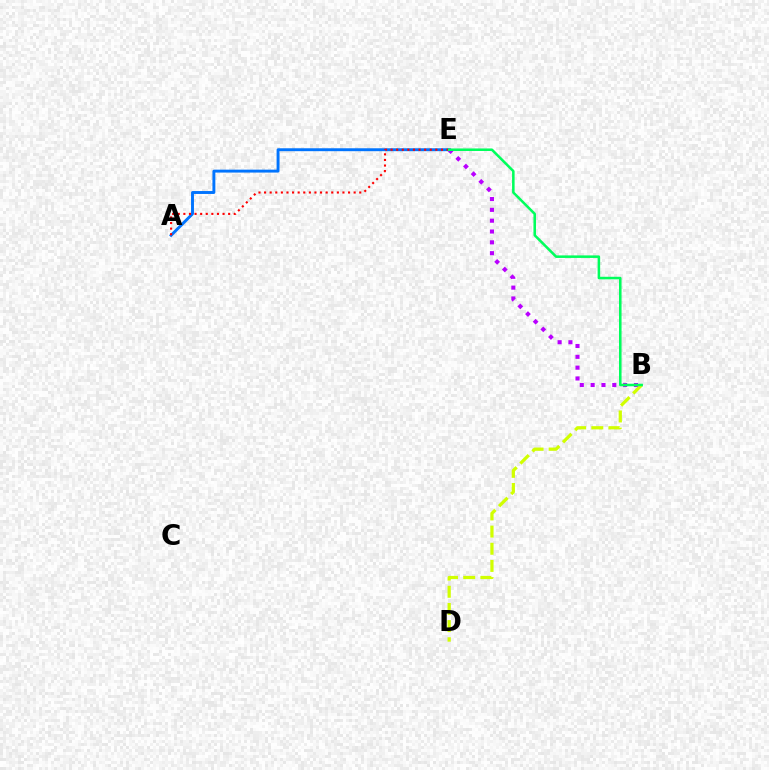{('B', 'E'): [{'color': '#b900ff', 'line_style': 'dotted', 'thickness': 2.94}, {'color': '#00ff5c', 'line_style': 'solid', 'thickness': 1.83}], ('A', 'E'): [{'color': '#0074ff', 'line_style': 'solid', 'thickness': 2.1}, {'color': '#ff0000', 'line_style': 'dotted', 'thickness': 1.52}], ('B', 'D'): [{'color': '#d1ff00', 'line_style': 'dashed', 'thickness': 2.33}]}